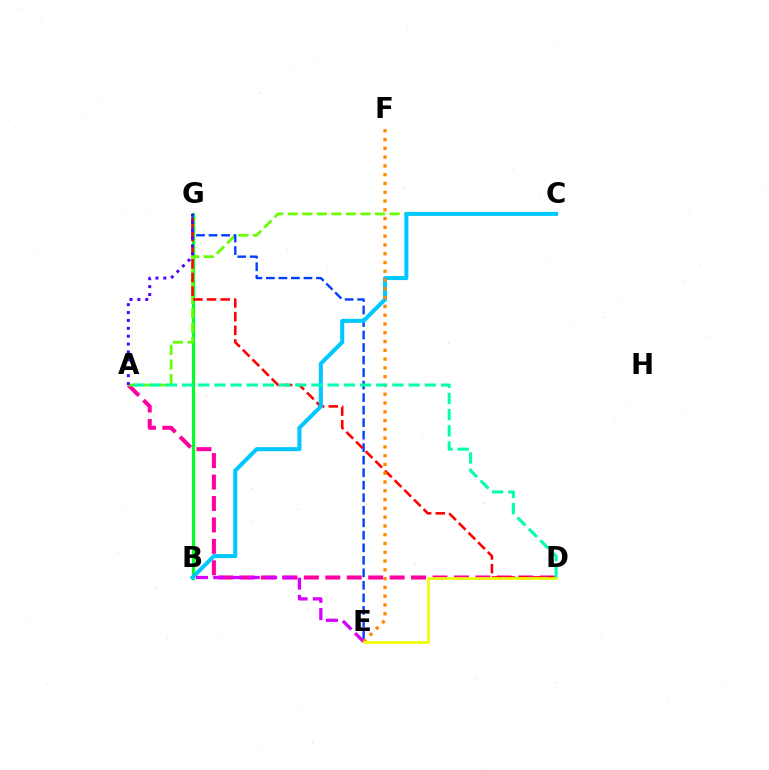{('A', 'D'): [{'color': '#ff00a0', 'line_style': 'dashed', 'thickness': 2.91}, {'color': '#00ffaf', 'line_style': 'dashed', 'thickness': 2.2}], ('B', 'G'): [{'color': '#00ff27', 'line_style': 'solid', 'thickness': 2.3}], ('A', 'C'): [{'color': '#66ff00', 'line_style': 'dashed', 'thickness': 1.98}], ('E', 'G'): [{'color': '#003fff', 'line_style': 'dashed', 'thickness': 1.7}], ('D', 'G'): [{'color': '#ff0000', 'line_style': 'dashed', 'thickness': 1.85}], ('A', 'G'): [{'color': '#4f00ff', 'line_style': 'dotted', 'thickness': 2.14}], ('B', 'C'): [{'color': '#00c7ff', 'line_style': 'solid', 'thickness': 2.9}], ('B', 'E'): [{'color': '#d600ff', 'line_style': 'dashed', 'thickness': 2.35}], ('E', 'F'): [{'color': '#ff8800', 'line_style': 'dotted', 'thickness': 2.39}], ('D', 'E'): [{'color': '#eeff00', 'line_style': 'solid', 'thickness': 1.93}]}